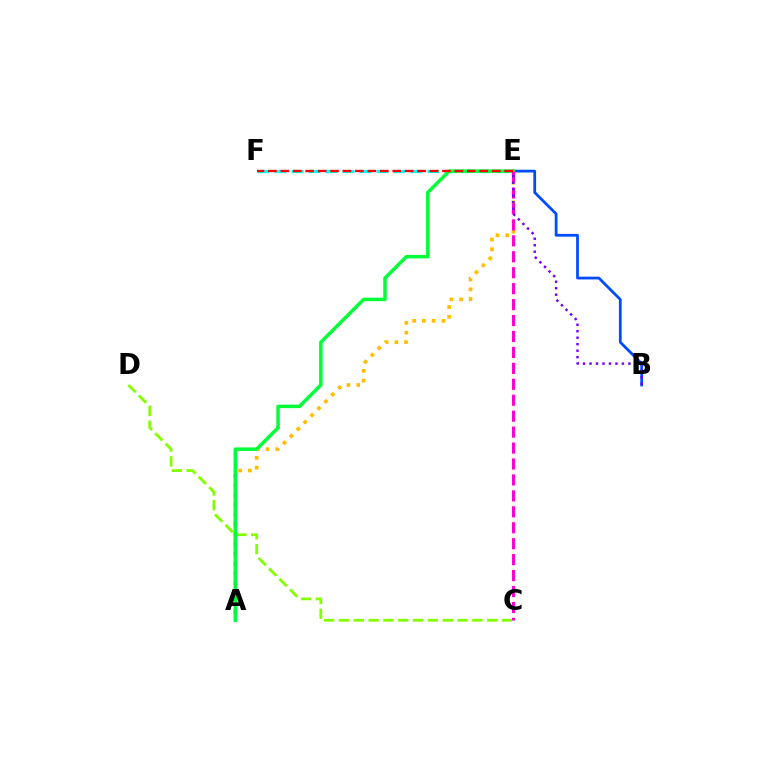{('C', 'D'): [{'color': '#84ff00', 'line_style': 'dashed', 'thickness': 2.01}], ('B', 'E'): [{'color': '#004bff', 'line_style': 'solid', 'thickness': 1.98}, {'color': '#7200ff', 'line_style': 'dotted', 'thickness': 1.76}], ('A', 'E'): [{'color': '#ffbd00', 'line_style': 'dotted', 'thickness': 2.66}, {'color': '#00ff39', 'line_style': 'solid', 'thickness': 2.51}], ('E', 'F'): [{'color': '#00fff6', 'line_style': 'dashed', 'thickness': 2.31}, {'color': '#ff0000', 'line_style': 'dashed', 'thickness': 1.69}], ('C', 'E'): [{'color': '#ff00cf', 'line_style': 'dashed', 'thickness': 2.17}]}